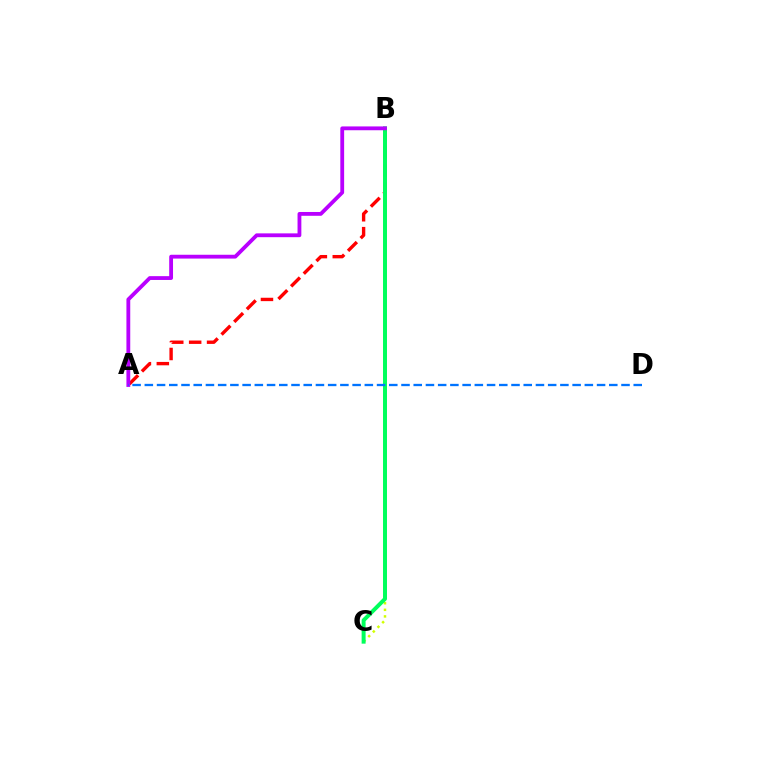{('B', 'C'): [{'color': '#d1ff00', 'line_style': 'dotted', 'thickness': 1.79}, {'color': '#00ff5c', 'line_style': 'solid', 'thickness': 2.86}], ('A', 'B'): [{'color': '#ff0000', 'line_style': 'dashed', 'thickness': 2.43}, {'color': '#b900ff', 'line_style': 'solid', 'thickness': 2.75}], ('A', 'D'): [{'color': '#0074ff', 'line_style': 'dashed', 'thickness': 1.66}]}